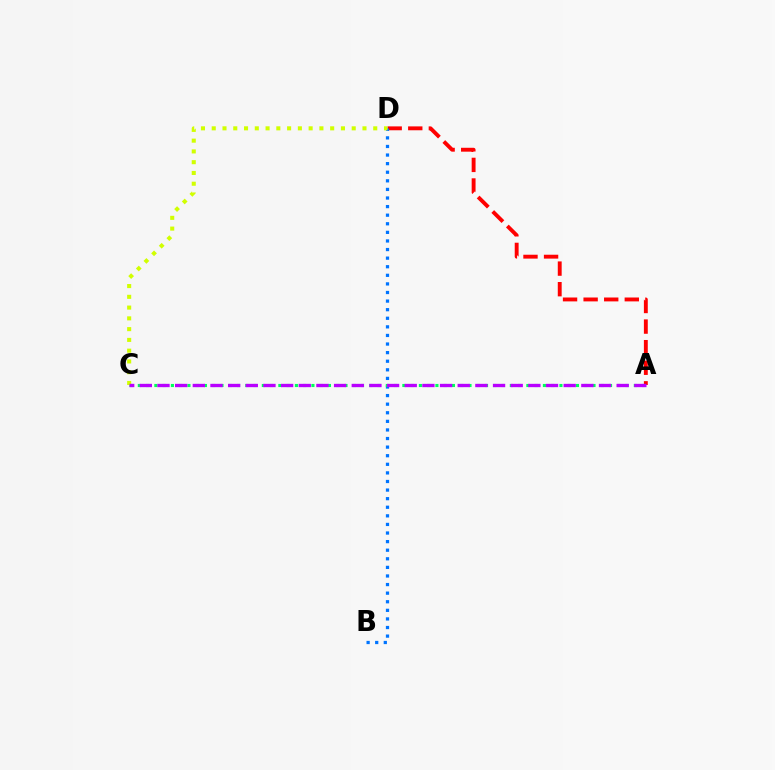{('A', 'D'): [{'color': '#ff0000', 'line_style': 'dashed', 'thickness': 2.8}], ('B', 'D'): [{'color': '#0074ff', 'line_style': 'dotted', 'thickness': 2.33}], ('A', 'C'): [{'color': '#00ff5c', 'line_style': 'dotted', 'thickness': 2.25}, {'color': '#b900ff', 'line_style': 'dashed', 'thickness': 2.4}], ('C', 'D'): [{'color': '#d1ff00', 'line_style': 'dotted', 'thickness': 2.93}]}